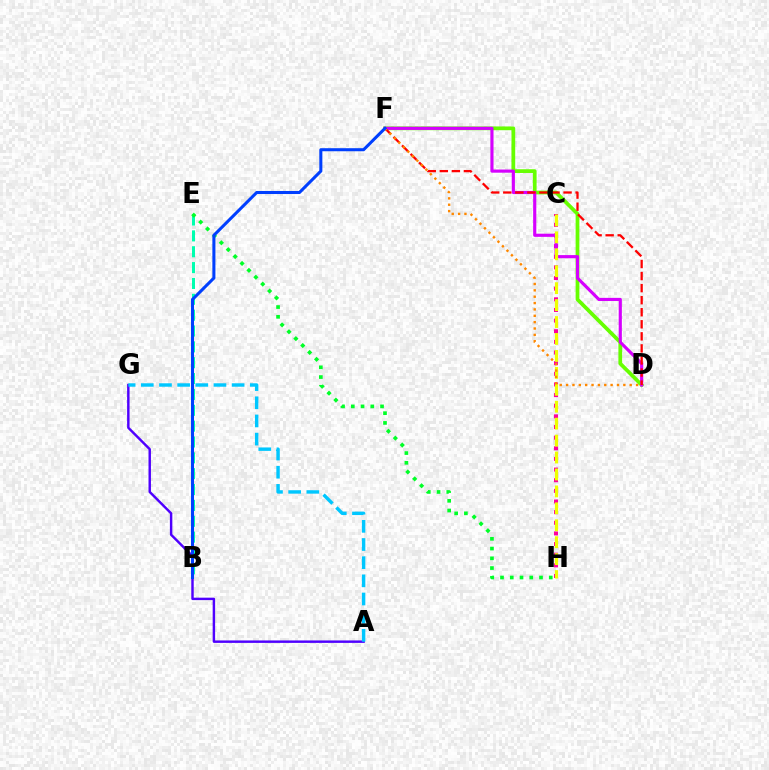{('D', 'F'): [{'color': '#66ff00', 'line_style': 'solid', 'thickness': 2.69}, {'color': '#d600ff', 'line_style': 'solid', 'thickness': 2.27}, {'color': '#ff0000', 'line_style': 'dashed', 'thickness': 1.64}, {'color': '#ff8800', 'line_style': 'dotted', 'thickness': 1.73}], ('B', 'E'): [{'color': '#00ffaf', 'line_style': 'dashed', 'thickness': 2.15}], ('C', 'H'): [{'color': '#ff00a0', 'line_style': 'dotted', 'thickness': 2.89}, {'color': '#eeff00', 'line_style': 'dashed', 'thickness': 2.3}], ('A', 'G'): [{'color': '#4f00ff', 'line_style': 'solid', 'thickness': 1.76}, {'color': '#00c7ff', 'line_style': 'dashed', 'thickness': 2.47}], ('E', 'H'): [{'color': '#00ff27', 'line_style': 'dotted', 'thickness': 2.65}], ('B', 'F'): [{'color': '#003fff', 'line_style': 'solid', 'thickness': 2.19}]}